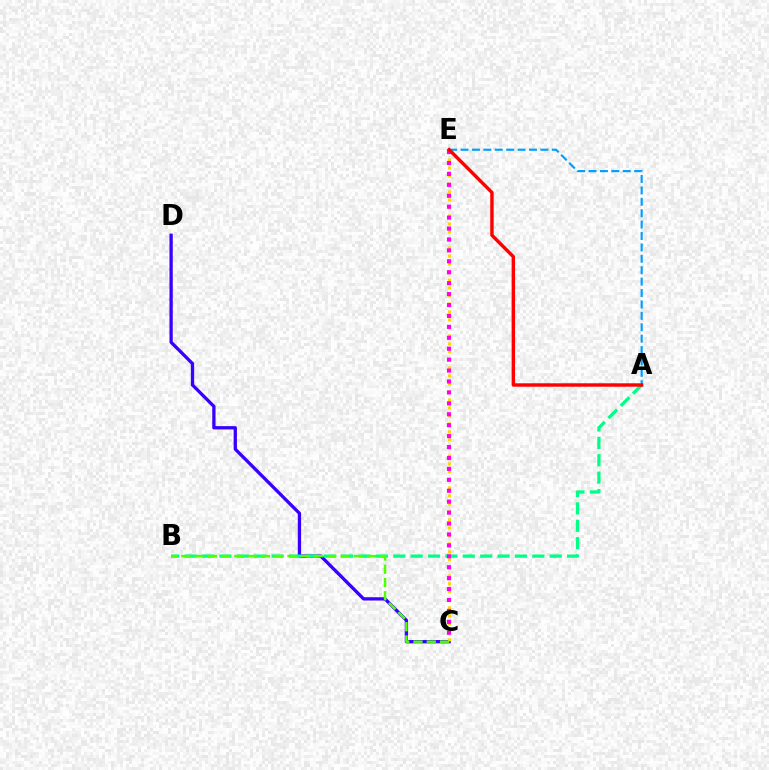{('C', 'D'): [{'color': '#3700ff', 'line_style': 'solid', 'thickness': 2.37}], ('A', 'B'): [{'color': '#00ff86', 'line_style': 'dashed', 'thickness': 2.36}], ('C', 'E'): [{'color': '#ffd500', 'line_style': 'dotted', 'thickness': 2.17}, {'color': '#ff00ed', 'line_style': 'dotted', 'thickness': 2.97}], ('B', 'C'): [{'color': '#4fff00', 'line_style': 'dashed', 'thickness': 1.8}], ('A', 'E'): [{'color': '#009eff', 'line_style': 'dashed', 'thickness': 1.55}, {'color': '#ff0000', 'line_style': 'solid', 'thickness': 2.47}]}